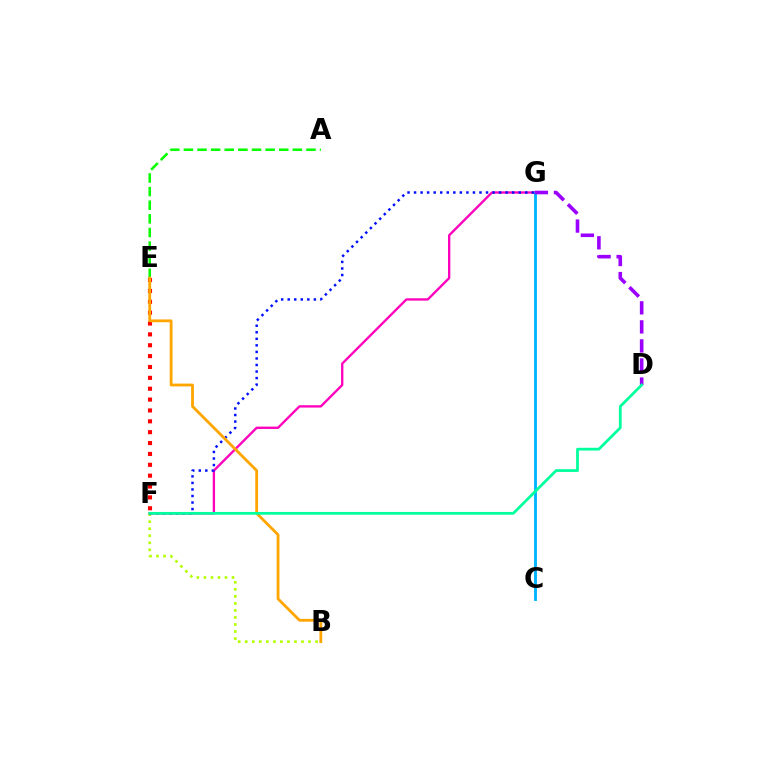{('B', 'F'): [{'color': '#b3ff00', 'line_style': 'dotted', 'thickness': 1.91}], ('A', 'E'): [{'color': '#08ff00', 'line_style': 'dashed', 'thickness': 1.85}], ('F', 'G'): [{'color': '#ff00bd', 'line_style': 'solid', 'thickness': 1.68}, {'color': '#0010ff', 'line_style': 'dotted', 'thickness': 1.78}], ('E', 'F'): [{'color': '#ff0000', 'line_style': 'dotted', 'thickness': 2.95}], ('C', 'G'): [{'color': '#00b5ff', 'line_style': 'solid', 'thickness': 2.06}], ('B', 'E'): [{'color': '#ffa500', 'line_style': 'solid', 'thickness': 2.01}], ('D', 'G'): [{'color': '#9b00ff', 'line_style': 'dashed', 'thickness': 2.59}], ('D', 'F'): [{'color': '#00ff9d', 'line_style': 'solid', 'thickness': 1.99}]}